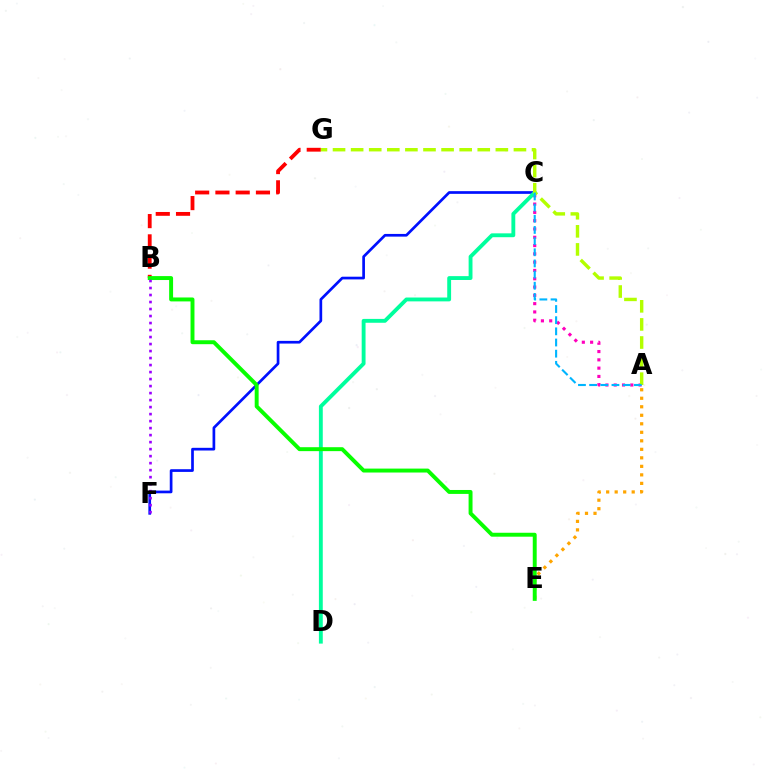{('A', 'E'): [{'color': '#ffa500', 'line_style': 'dotted', 'thickness': 2.31}], ('C', 'F'): [{'color': '#0010ff', 'line_style': 'solid', 'thickness': 1.94}], ('A', 'C'): [{'color': '#ff00bd', 'line_style': 'dotted', 'thickness': 2.25}, {'color': '#00b5ff', 'line_style': 'dashed', 'thickness': 1.52}], ('C', 'D'): [{'color': '#00ff9d', 'line_style': 'solid', 'thickness': 2.78}], ('B', 'G'): [{'color': '#ff0000', 'line_style': 'dashed', 'thickness': 2.75}], ('B', 'E'): [{'color': '#08ff00', 'line_style': 'solid', 'thickness': 2.83}], ('A', 'G'): [{'color': '#b3ff00', 'line_style': 'dashed', 'thickness': 2.46}], ('B', 'F'): [{'color': '#9b00ff', 'line_style': 'dotted', 'thickness': 1.9}]}